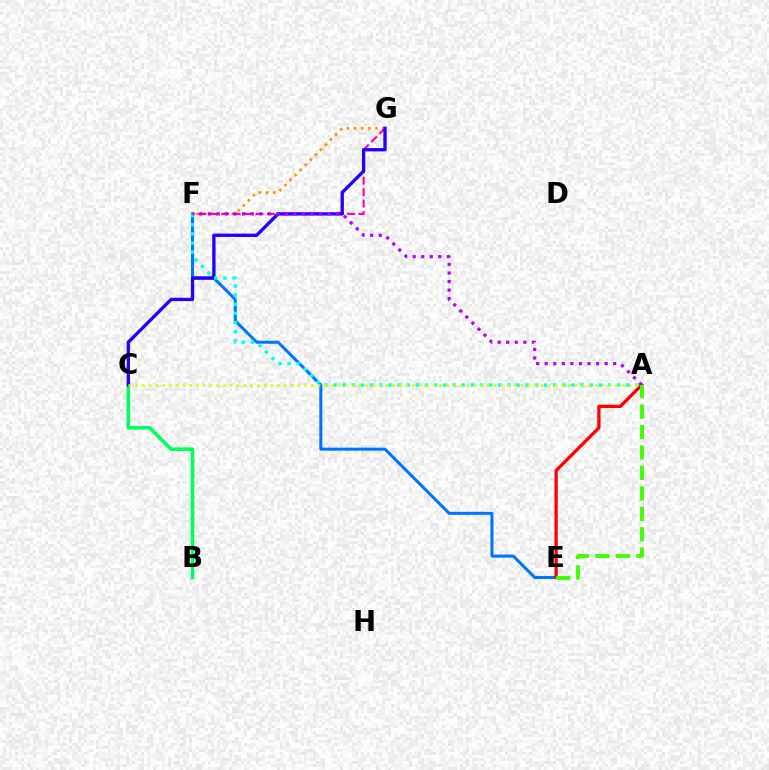{('F', 'G'): [{'color': '#ff9400', 'line_style': 'dotted', 'thickness': 1.94}, {'color': '#ff00ac', 'line_style': 'dashed', 'thickness': 1.55}], ('E', 'F'): [{'color': '#0074ff', 'line_style': 'solid', 'thickness': 2.18}], ('B', 'C'): [{'color': '#00ff5c', 'line_style': 'solid', 'thickness': 2.58}], ('C', 'G'): [{'color': '#2500ff', 'line_style': 'solid', 'thickness': 2.4}], ('A', 'E'): [{'color': '#ff0000', 'line_style': 'solid', 'thickness': 2.35}, {'color': '#3dff00', 'line_style': 'dashed', 'thickness': 2.78}], ('A', 'F'): [{'color': '#00fff6', 'line_style': 'dotted', 'thickness': 2.49}, {'color': '#b900ff', 'line_style': 'dotted', 'thickness': 2.33}], ('A', 'C'): [{'color': '#d1ff00', 'line_style': 'dotted', 'thickness': 1.84}]}